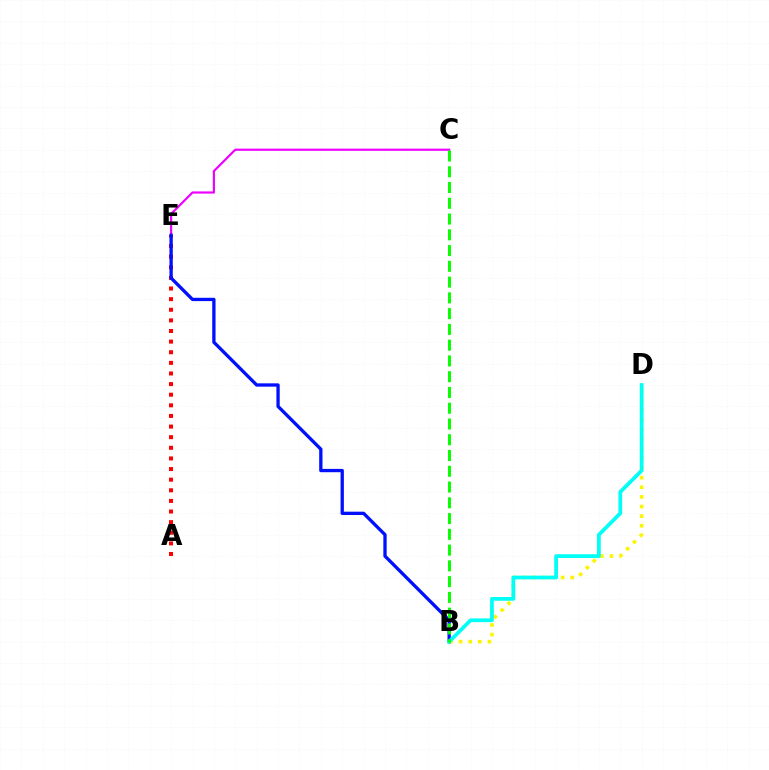{('B', 'D'): [{'color': '#fcf500', 'line_style': 'dotted', 'thickness': 2.61}, {'color': '#00fff6', 'line_style': 'solid', 'thickness': 2.69}], ('A', 'E'): [{'color': '#ff0000', 'line_style': 'dotted', 'thickness': 2.89}], ('C', 'E'): [{'color': '#ee00ff', 'line_style': 'solid', 'thickness': 1.57}], ('B', 'E'): [{'color': '#0010ff', 'line_style': 'solid', 'thickness': 2.38}], ('B', 'C'): [{'color': '#08ff00', 'line_style': 'dashed', 'thickness': 2.14}]}